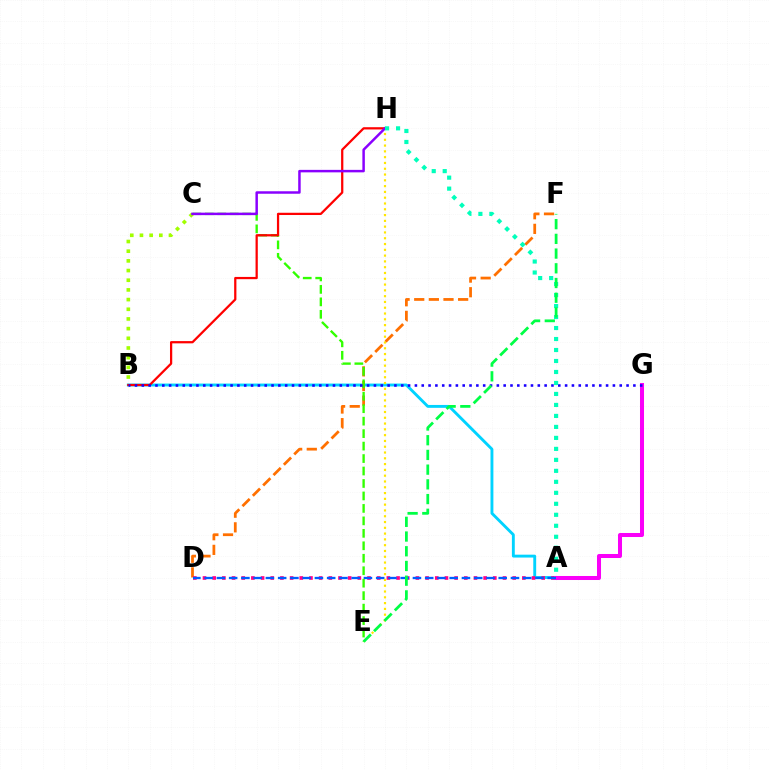{('A', 'B'): [{'color': '#00d3ff', 'line_style': 'solid', 'thickness': 2.07}], ('E', 'H'): [{'color': '#ffe600', 'line_style': 'dotted', 'thickness': 1.57}], ('D', 'F'): [{'color': '#ff7000', 'line_style': 'dashed', 'thickness': 1.99}], ('C', 'E'): [{'color': '#31ff00', 'line_style': 'dashed', 'thickness': 1.69}], ('A', 'D'): [{'color': '#ff0088', 'line_style': 'dotted', 'thickness': 2.63}, {'color': '#005dff', 'line_style': 'dashed', 'thickness': 1.66}], ('A', 'G'): [{'color': '#fa00f9', 'line_style': 'solid', 'thickness': 2.89}], ('B', 'C'): [{'color': '#a2ff00', 'line_style': 'dotted', 'thickness': 2.63}], ('B', 'H'): [{'color': '#ff0000', 'line_style': 'solid', 'thickness': 1.62}], ('C', 'H'): [{'color': '#8a00ff', 'line_style': 'solid', 'thickness': 1.79}], ('B', 'G'): [{'color': '#1900ff', 'line_style': 'dotted', 'thickness': 1.85}], ('A', 'H'): [{'color': '#00ffbb', 'line_style': 'dotted', 'thickness': 2.99}], ('E', 'F'): [{'color': '#00ff45', 'line_style': 'dashed', 'thickness': 2.0}]}